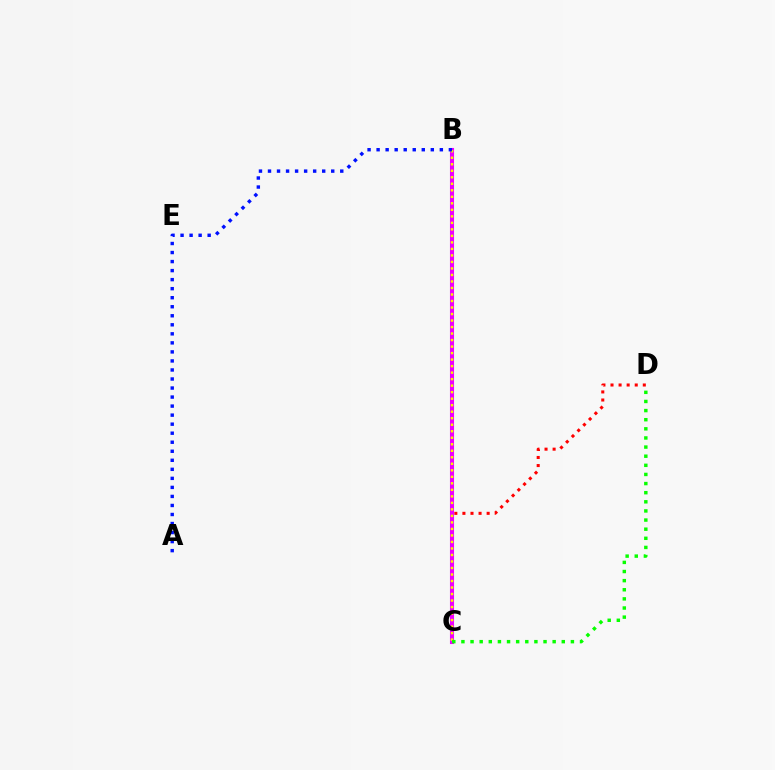{('B', 'C'): [{'color': '#00fff6', 'line_style': 'solid', 'thickness': 1.69}, {'color': '#ee00ff', 'line_style': 'solid', 'thickness': 2.94}, {'color': '#fcf500', 'line_style': 'dotted', 'thickness': 1.77}], ('C', 'D'): [{'color': '#ff0000', 'line_style': 'dotted', 'thickness': 2.19}, {'color': '#08ff00', 'line_style': 'dotted', 'thickness': 2.48}], ('A', 'B'): [{'color': '#0010ff', 'line_style': 'dotted', 'thickness': 2.45}]}